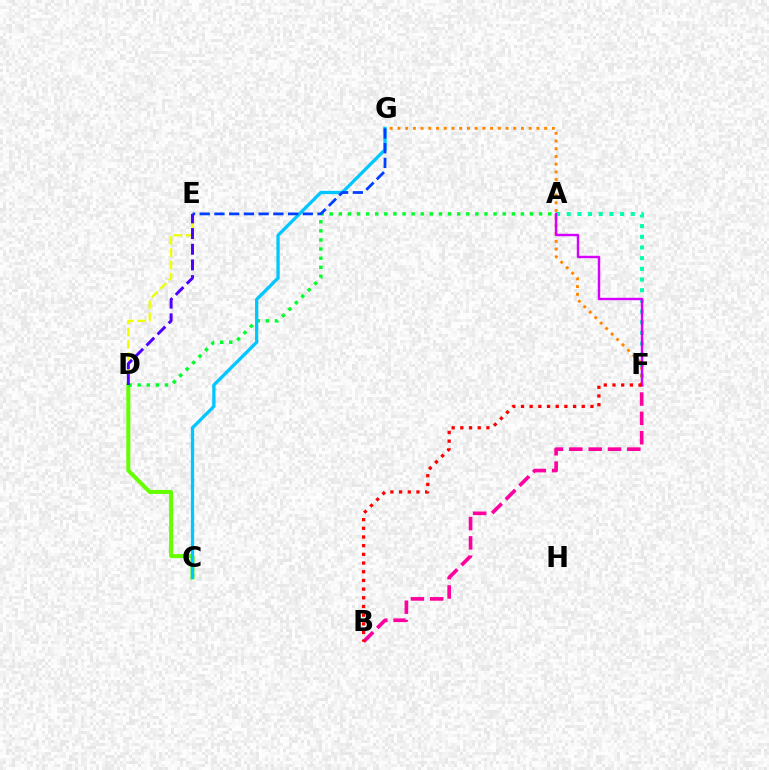{('C', 'D'): [{'color': '#66ff00', 'line_style': 'solid', 'thickness': 2.89}], ('A', 'F'): [{'color': '#00ffaf', 'line_style': 'dotted', 'thickness': 2.9}, {'color': '#d600ff', 'line_style': 'solid', 'thickness': 1.75}], ('F', 'G'): [{'color': '#ff8800', 'line_style': 'dotted', 'thickness': 2.1}], ('D', 'E'): [{'color': '#eeff00', 'line_style': 'dashed', 'thickness': 1.65}, {'color': '#4f00ff', 'line_style': 'dashed', 'thickness': 2.13}], ('A', 'D'): [{'color': '#00ff27', 'line_style': 'dotted', 'thickness': 2.47}], ('B', 'F'): [{'color': '#ff00a0', 'line_style': 'dashed', 'thickness': 2.63}, {'color': '#ff0000', 'line_style': 'dotted', 'thickness': 2.36}], ('C', 'G'): [{'color': '#00c7ff', 'line_style': 'solid', 'thickness': 2.36}], ('E', 'G'): [{'color': '#003fff', 'line_style': 'dashed', 'thickness': 2.0}]}